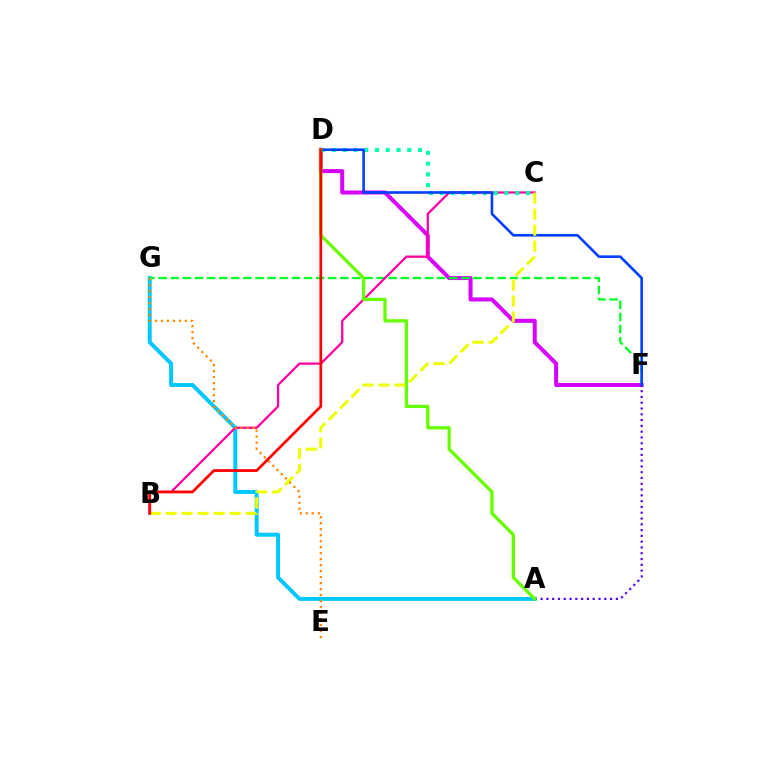{('D', 'F'): [{'color': '#d600ff', 'line_style': 'solid', 'thickness': 2.88}, {'color': '#003fff', 'line_style': 'solid', 'thickness': 1.88}], ('A', 'G'): [{'color': '#00c7ff', 'line_style': 'solid', 'thickness': 2.84}], ('F', 'G'): [{'color': '#00ff27', 'line_style': 'dashed', 'thickness': 1.65}], ('B', 'C'): [{'color': '#ff00a0', 'line_style': 'solid', 'thickness': 1.63}, {'color': '#eeff00', 'line_style': 'dashed', 'thickness': 2.17}], ('A', 'F'): [{'color': '#4f00ff', 'line_style': 'dotted', 'thickness': 1.57}], ('C', 'D'): [{'color': '#00ffaf', 'line_style': 'dotted', 'thickness': 2.93}], ('A', 'D'): [{'color': '#66ff00', 'line_style': 'solid', 'thickness': 2.35}], ('E', 'G'): [{'color': '#ff8800', 'line_style': 'dotted', 'thickness': 1.63}], ('B', 'D'): [{'color': '#ff0000', 'line_style': 'solid', 'thickness': 1.98}]}